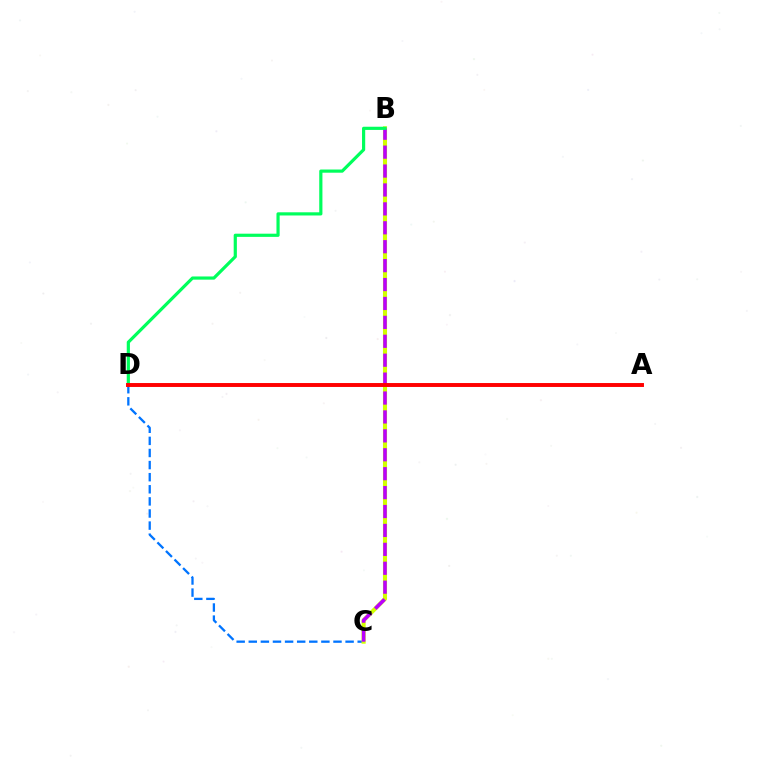{('C', 'D'): [{'color': '#0074ff', 'line_style': 'dashed', 'thickness': 1.64}], ('B', 'C'): [{'color': '#d1ff00', 'line_style': 'solid', 'thickness': 2.94}, {'color': '#b900ff', 'line_style': 'dashed', 'thickness': 2.57}], ('B', 'D'): [{'color': '#00ff5c', 'line_style': 'solid', 'thickness': 2.29}], ('A', 'D'): [{'color': '#ff0000', 'line_style': 'solid', 'thickness': 2.83}]}